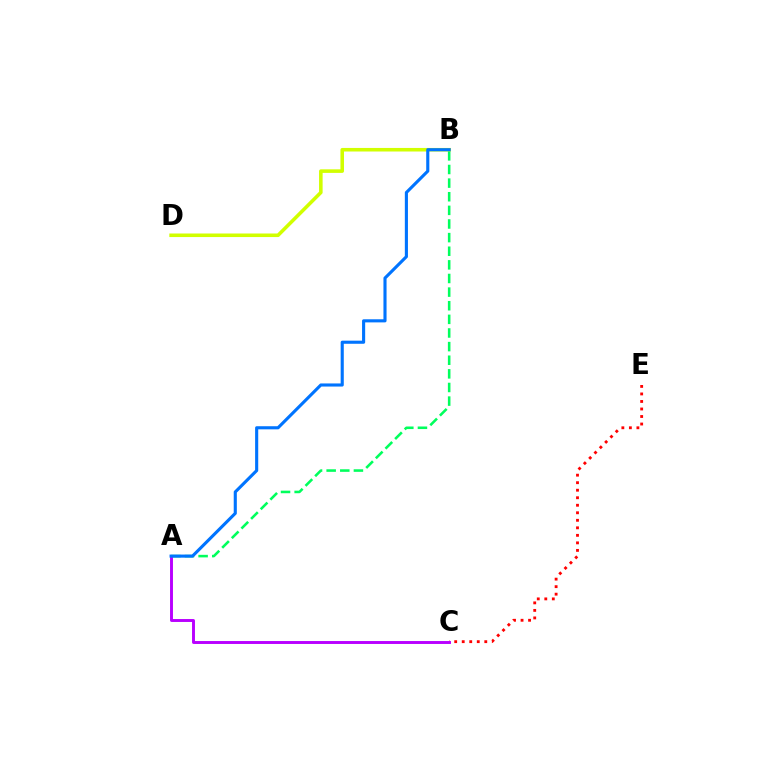{('C', 'E'): [{'color': '#ff0000', 'line_style': 'dotted', 'thickness': 2.04}], ('A', 'B'): [{'color': '#00ff5c', 'line_style': 'dashed', 'thickness': 1.85}, {'color': '#0074ff', 'line_style': 'solid', 'thickness': 2.24}], ('A', 'C'): [{'color': '#b900ff', 'line_style': 'solid', 'thickness': 2.1}], ('B', 'D'): [{'color': '#d1ff00', 'line_style': 'solid', 'thickness': 2.57}]}